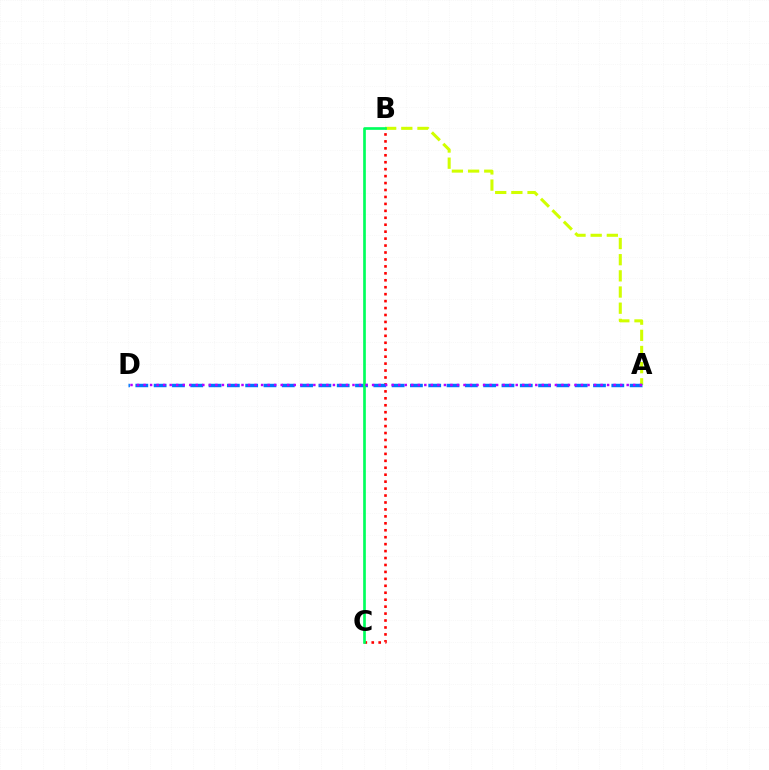{('A', 'B'): [{'color': '#d1ff00', 'line_style': 'dashed', 'thickness': 2.2}], ('B', 'C'): [{'color': '#ff0000', 'line_style': 'dotted', 'thickness': 1.89}, {'color': '#00ff5c', 'line_style': 'solid', 'thickness': 1.93}], ('A', 'D'): [{'color': '#0074ff', 'line_style': 'dashed', 'thickness': 2.49}, {'color': '#b900ff', 'line_style': 'dotted', 'thickness': 1.77}]}